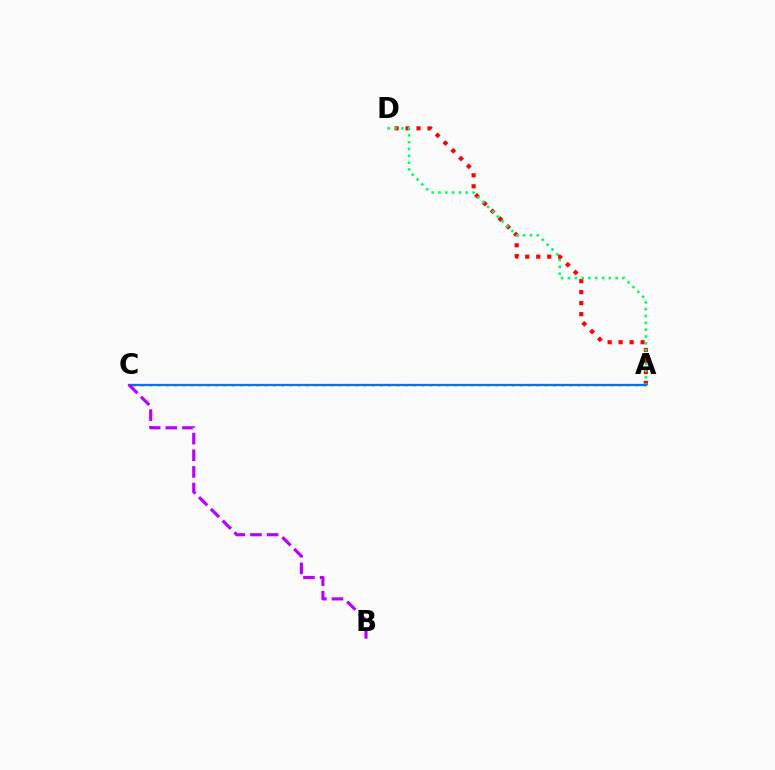{('A', 'C'): [{'color': '#d1ff00', 'line_style': 'dotted', 'thickness': 2.24}, {'color': '#0074ff', 'line_style': 'solid', 'thickness': 1.63}], ('A', 'D'): [{'color': '#ff0000', 'line_style': 'dotted', 'thickness': 2.98}, {'color': '#00ff5c', 'line_style': 'dotted', 'thickness': 1.85}], ('B', 'C'): [{'color': '#b900ff', 'line_style': 'dashed', 'thickness': 2.26}]}